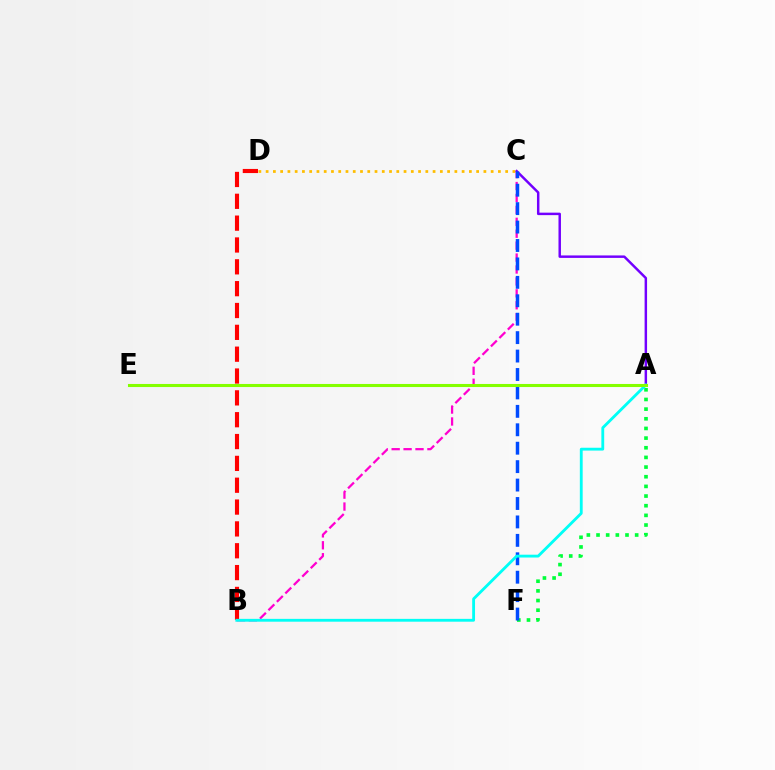{('B', 'D'): [{'color': '#ff0000', 'line_style': 'dashed', 'thickness': 2.97}], ('B', 'C'): [{'color': '#ff00cf', 'line_style': 'dashed', 'thickness': 1.62}], ('A', 'F'): [{'color': '#00ff39', 'line_style': 'dotted', 'thickness': 2.62}], ('A', 'C'): [{'color': '#7200ff', 'line_style': 'solid', 'thickness': 1.78}], ('C', 'D'): [{'color': '#ffbd00', 'line_style': 'dotted', 'thickness': 1.97}], ('C', 'F'): [{'color': '#004bff', 'line_style': 'dashed', 'thickness': 2.5}], ('A', 'B'): [{'color': '#00fff6', 'line_style': 'solid', 'thickness': 2.04}], ('A', 'E'): [{'color': '#84ff00', 'line_style': 'solid', 'thickness': 2.21}]}